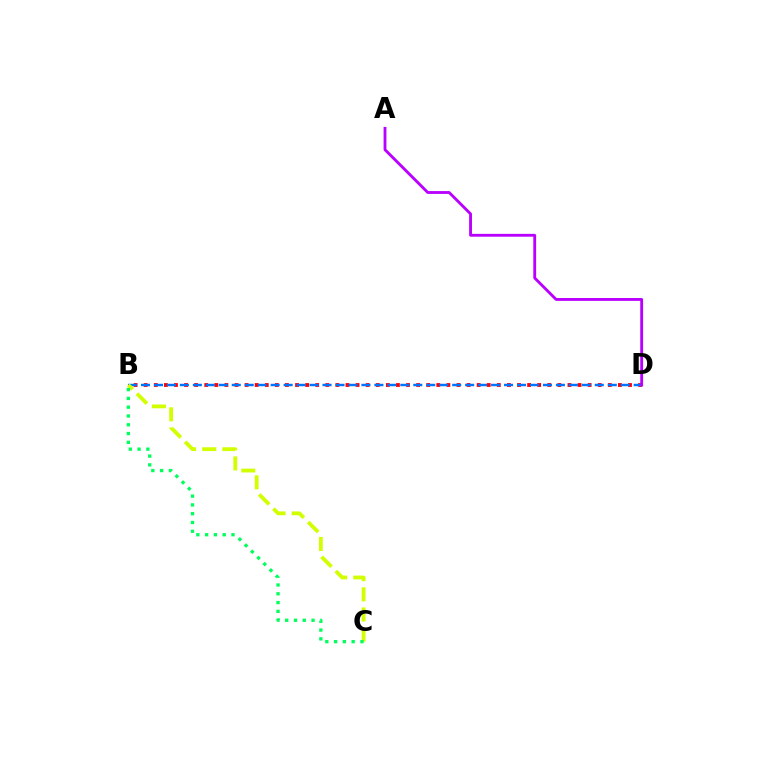{('B', 'D'): [{'color': '#ff0000', 'line_style': 'dotted', 'thickness': 2.74}, {'color': '#0074ff', 'line_style': 'dashed', 'thickness': 1.76}], ('A', 'D'): [{'color': '#b900ff', 'line_style': 'solid', 'thickness': 2.05}], ('B', 'C'): [{'color': '#d1ff00', 'line_style': 'dashed', 'thickness': 2.74}, {'color': '#00ff5c', 'line_style': 'dotted', 'thickness': 2.39}]}